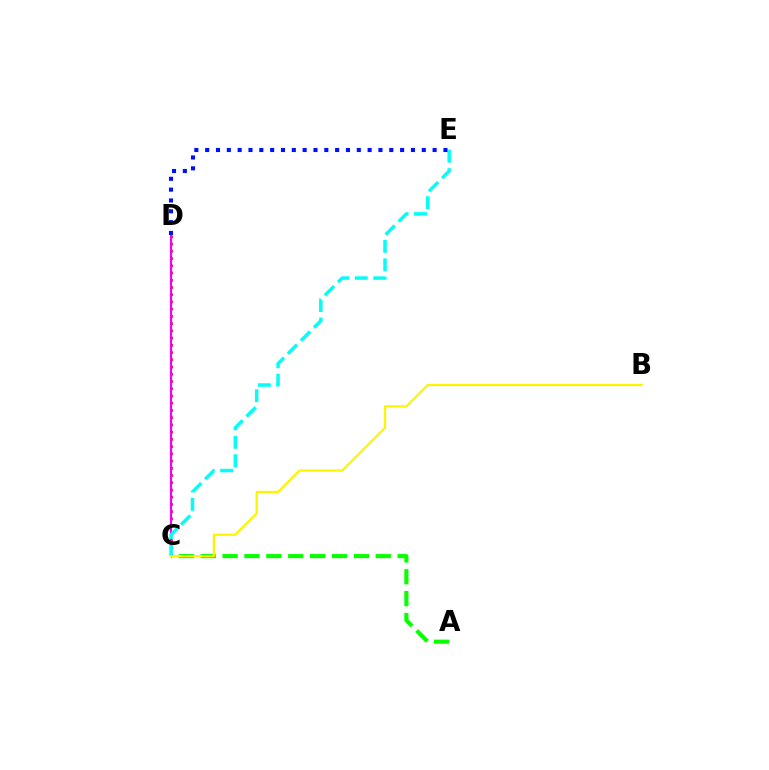{('C', 'D'): [{'color': '#ff0000', 'line_style': 'dotted', 'thickness': 1.96}, {'color': '#ee00ff', 'line_style': 'solid', 'thickness': 1.55}], ('A', 'C'): [{'color': '#08ff00', 'line_style': 'dashed', 'thickness': 2.97}], ('C', 'E'): [{'color': '#00fff6', 'line_style': 'dashed', 'thickness': 2.51}], ('D', 'E'): [{'color': '#0010ff', 'line_style': 'dotted', 'thickness': 2.94}], ('B', 'C'): [{'color': '#fcf500', 'line_style': 'solid', 'thickness': 1.6}]}